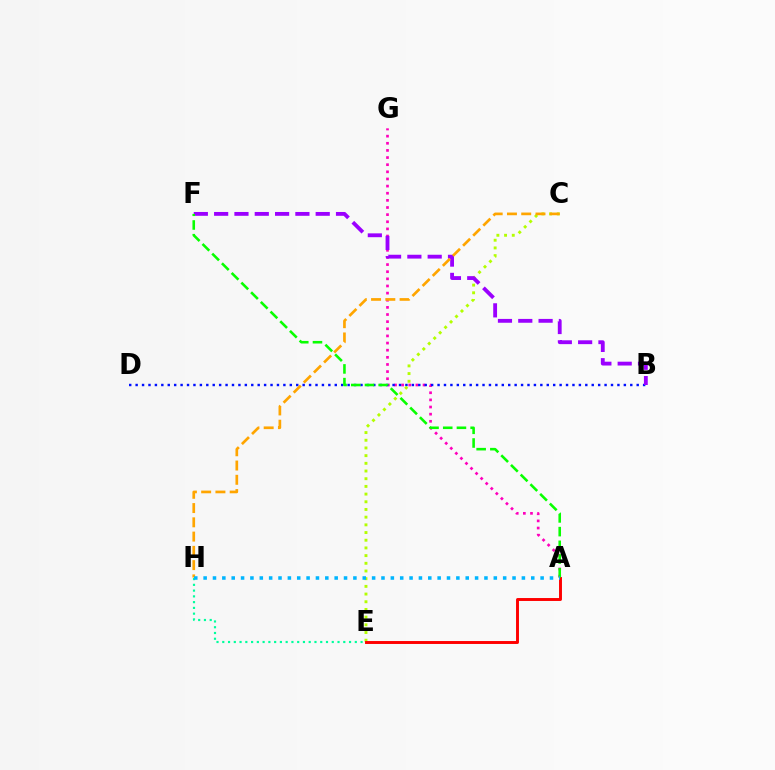{('A', 'G'): [{'color': '#ff00bd', 'line_style': 'dotted', 'thickness': 1.94}], ('B', 'D'): [{'color': '#0010ff', 'line_style': 'dotted', 'thickness': 1.75}], ('E', 'H'): [{'color': '#00ff9d', 'line_style': 'dotted', 'thickness': 1.57}], ('C', 'E'): [{'color': '#b3ff00', 'line_style': 'dotted', 'thickness': 2.09}], ('B', 'F'): [{'color': '#9b00ff', 'line_style': 'dashed', 'thickness': 2.76}], ('C', 'H'): [{'color': '#ffa500', 'line_style': 'dashed', 'thickness': 1.94}], ('A', 'E'): [{'color': '#ff0000', 'line_style': 'solid', 'thickness': 2.11}], ('A', 'F'): [{'color': '#08ff00', 'line_style': 'dashed', 'thickness': 1.86}], ('A', 'H'): [{'color': '#00b5ff', 'line_style': 'dotted', 'thickness': 2.54}]}